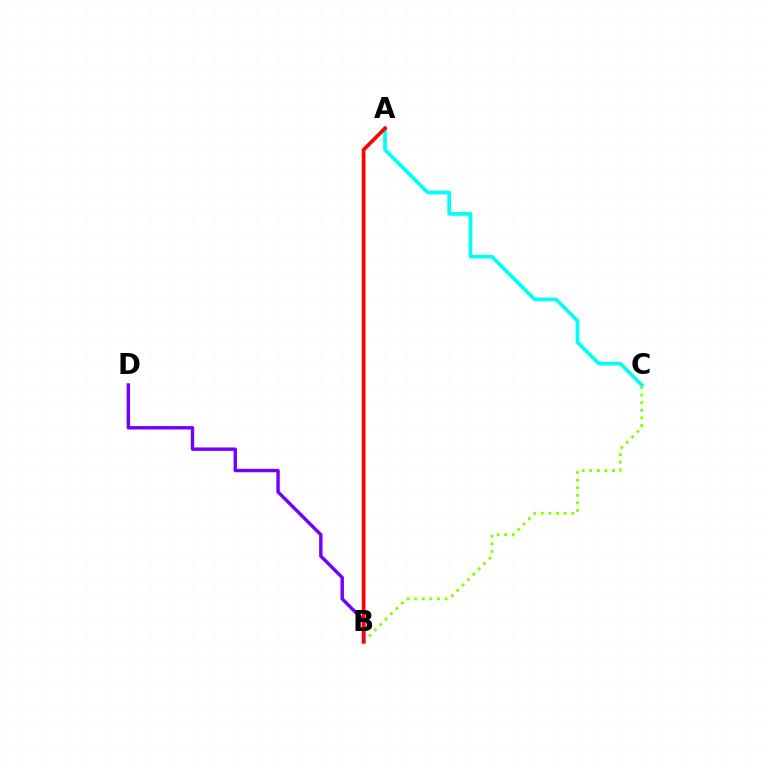{('B', 'C'): [{'color': '#84ff00', 'line_style': 'dotted', 'thickness': 2.06}], ('B', 'D'): [{'color': '#7200ff', 'line_style': 'solid', 'thickness': 2.45}], ('A', 'C'): [{'color': '#00fff6', 'line_style': 'solid', 'thickness': 2.67}], ('A', 'B'): [{'color': '#ff0000', 'line_style': 'solid', 'thickness': 2.66}]}